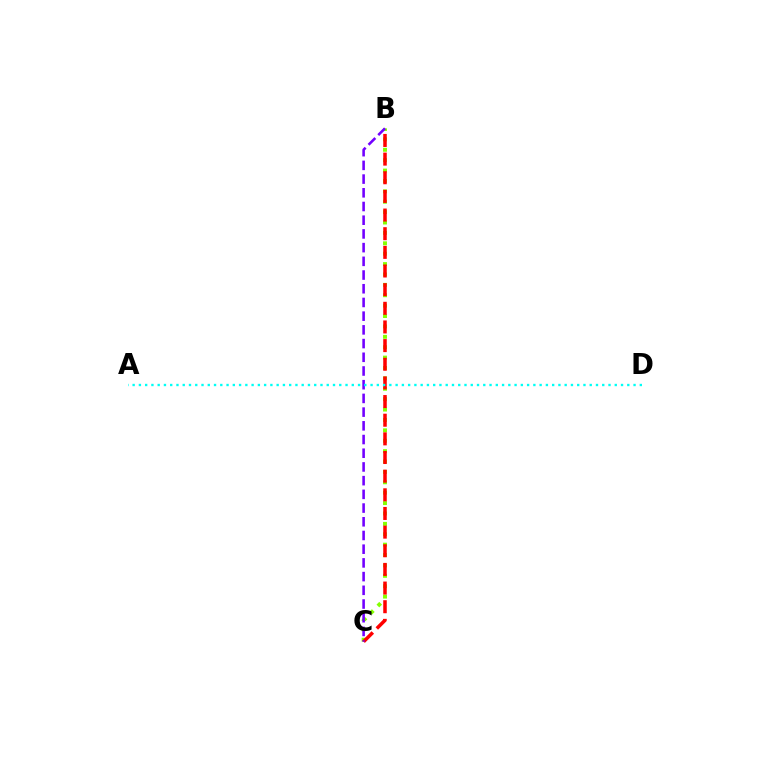{('B', 'C'): [{'color': '#84ff00', 'line_style': 'dotted', 'thickness': 2.82}, {'color': '#ff0000', 'line_style': 'dashed', 'thickness': 2.53}, {'color': '#7200ff', 'line_style': 'dashed', 'thickness': 1.86}], ('A', 'D'): [{'color': '#00fff6', 'line_style': 'dotted', 'thickness': 1.7}]}